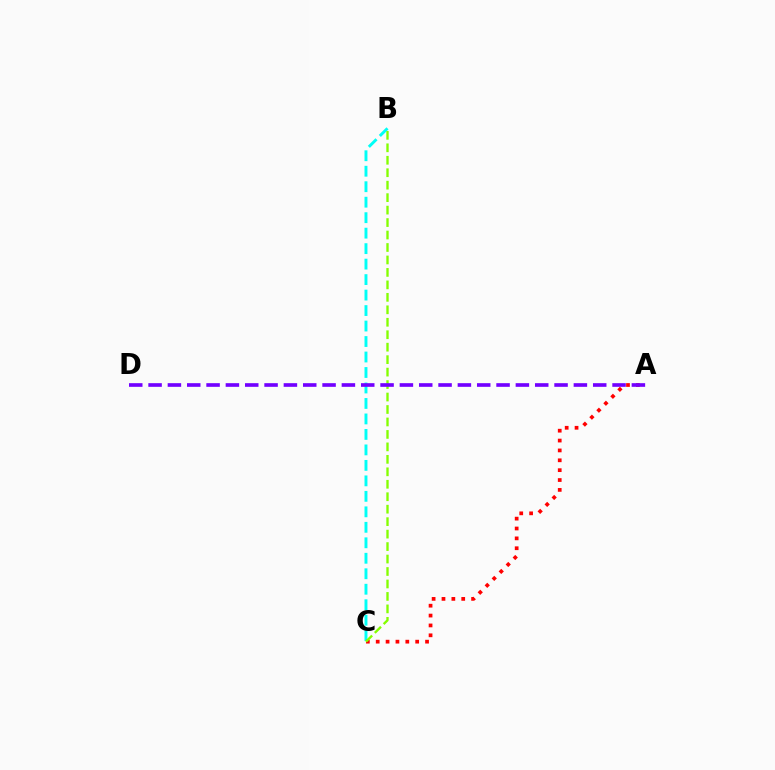{('B', 'C'): [{'color': '#00fff6', 'line_style': 'dashed', 'thickness': 2.1}, {'color': '#84ff00', 'line_style': 'dashed', 'thickness': 1.69}], ('A', 'C'): [{'color': '#ff0000', 'line_style': 'dotted', 'thickness': 2.68}], ('A', 'D'): [{'color': '#7200ff', 'line_style': 'dashed', 'thickness': 2.63}]}